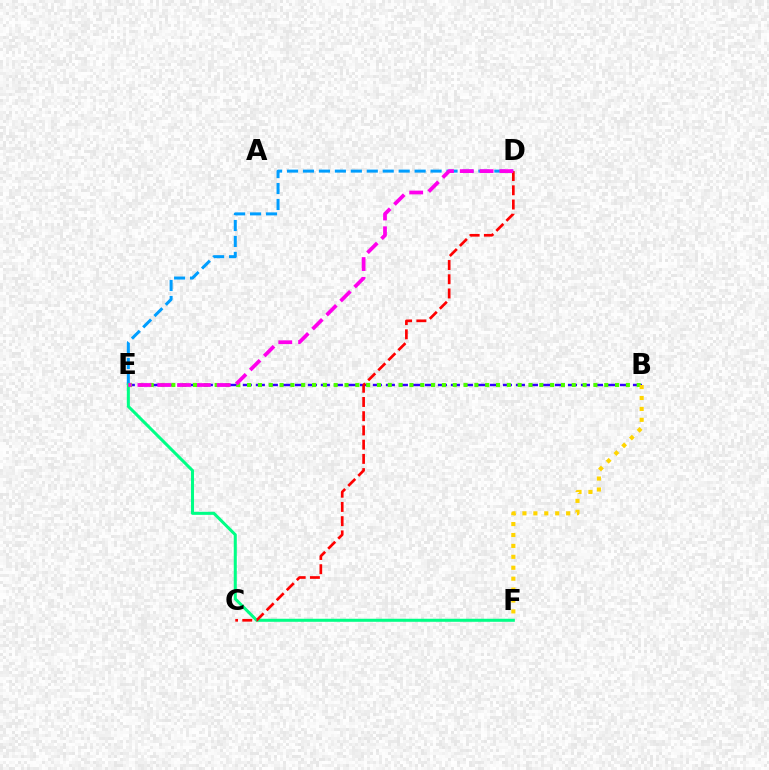{('B', 'E'): [{'color': '#3700ff', 'line_style': 'dashed', 'thickness': 1.77}, {'color': '#4fff00', 'line_style': 'dotted', 'thickness': 2.94}], ('D', 'E'): [{'color': '#009eff', 'line_style': 'dashed', 'thickness': 2.17}, {'color': '#ff00ed', 'line_style': 'dashed', 'thickness': 2.69}], ('E', 'F'): [{'color': '#00ff86', 'line_style': 'solid', 'thickness': 2.19}], ('C', 'D'): [{'color': '#ff0000', 'line_style': 'dashed', 'thickness': 1.93}], ('B', 'F'): [{'color': '#ffd500', 'line_style': 'dotted', 'thickness': 2.97}]}